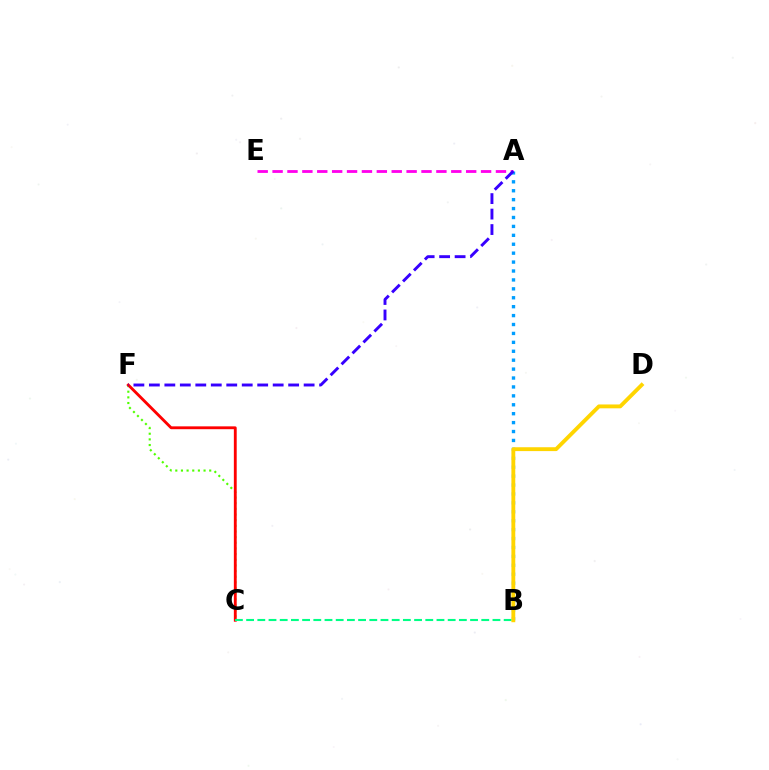{('C', 'F'): [{'color': '#4fff00', 'line_style': 'dotted', 'thickness': 1.54}, {'color': '#ff0000', 'line_style': 'solid', 'thickness': 2.05}], ('A', 'B'): [{'color': '#009eff', 'line_style': 'dotted', 'thickness': 2.42}], ('A', 'E'): [{'color': '#ff00ed', 'line_style': 'dashed', 'thickness': 2.02}], ('B', 'C'): [{'color': '#00ff86', 'line_style': 'dashed', 'thickness': 1.52}], ('B', 'D'): [{'color': '#ffd500', 'line_style': 'solid', 'thickness': 2.78}], ('A', 'F'): [{'color': '#3700ff', 'line_style': 'dashed', 'thickness': 2.1}]}